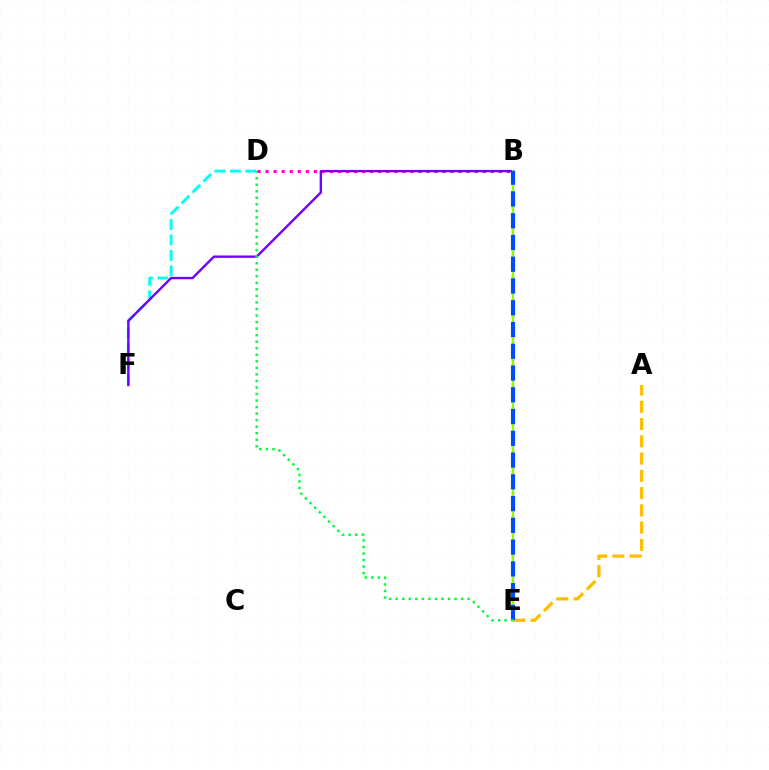{('B', 'E'): [{'color': '#ff0000', 'line_style': 'dashed', 'thickness': 1.64}, {'color': '#84ff00', 'line_style': 'solid', 'thickness': 1.53}, {'color': '#004bff', 'line_style': 'dashed', 'thickness': 2.96}], ('B', 'D'): [{'color': '#ff00cf', 'line_style': 'dotted', 'thickness': 2.19}], ('D', 'F'): [{'color': '#00fff6', 'line_style': 'dashed', 'thickness': 2.1}], ('B', 'F'): [{'color': '#7200ff', 'line_style': 'solid', 'thickness': 1.72}], ('A', 'E'): [{'color': '#ffbd00', 'line_style': 'dashed', 'thickness': 2.35}], ('D', 'E'): [{'color': '#00ff39', 'line_style': 'dotted', 'thickness': 1.78}]}